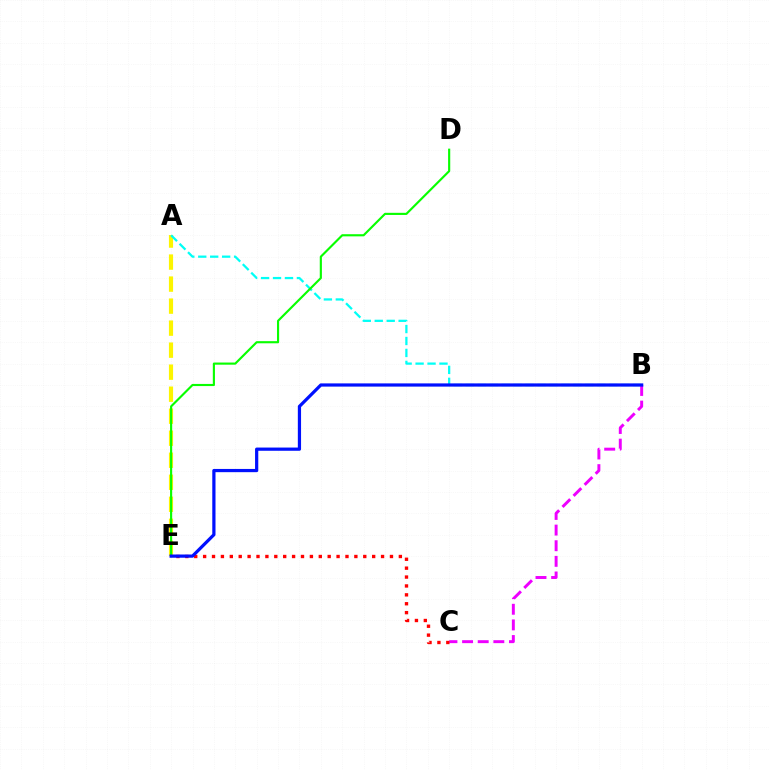{('B', 'C'): [{'color': '#ee00ff', 'line_style': 'dashed', 'thickness': 2.12}], ('A', 'E'): [{'color': '#fcf500', 'line_style': 'dashed', 'thickness': 2.99}], ('C', 'E'): [{'color': '#ff0000', 'line_style': 'dotted', 'thickness': 2.42}], ('A', 'B'): [{'color': '#00fff6', 'line_style': 'dashed', 'thickness': 1.62}], ('D', 'E'): [{'color': '#08ff00', 'line_style': 'solid', 'thickness': 1.54}], ('B', 'E'): [{'color': '#0010ff', 'line_style': 'solid', 'thickness': 2.32}]}